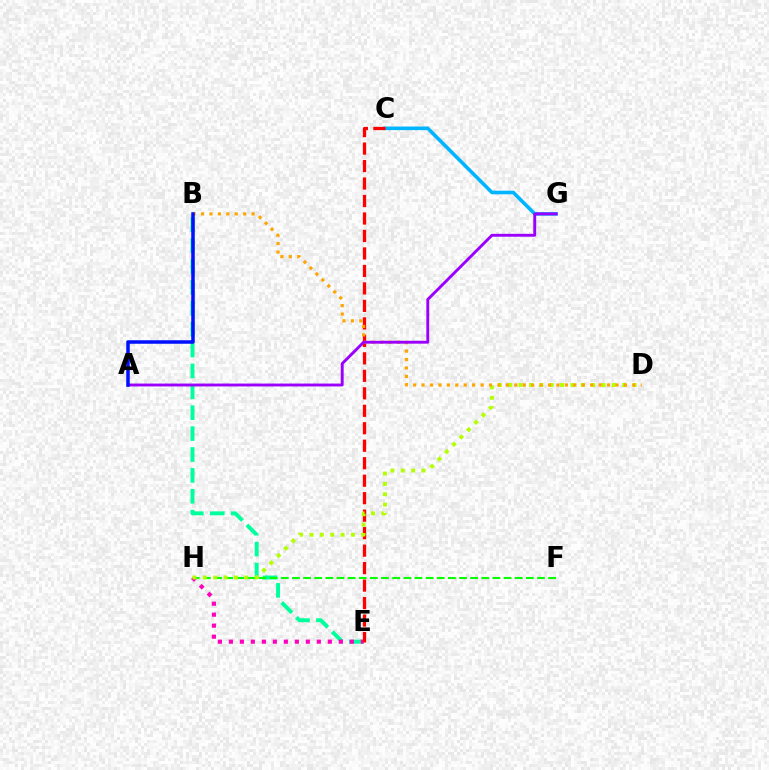{('B', 'E'): [{'color': '#00ff9d', 'line_style': 'dashed', 'thickness': 2.84}], ('C', 'G'): [{'color': '#00b5ff', 'line_style': 'solid', 'thickness': 2.59}], ('E', 'H'): [{'color': '#ff00bd', 'line_style': 'dotted', 'thickness': 2.99}], ('F', 'H'): [{'color': '#08ff00', 'line_style': 'dashed', 'thickness': 1.51}], ('C', 'E'): [{'color': '#ff0000', 'line_style': 'dashed', 'thickness': 2.37}], ('D', 'H'): [{'color': '#b3ff00', 'line_style': 'dotted', 'thickness': 2.82}], ('B', 'D'): [{'color': '#ffa500', 'line_style': 'dotted', 'thickness': 2.29}], ('A', 'G'): [{'color': '#9b00ff', 'line_style': 'solid', 'thickness': 2.08}], ('A', 'B'): [{'color': '#0010ff', 'line_style': 'solid', 'thickness': 2.53}]}